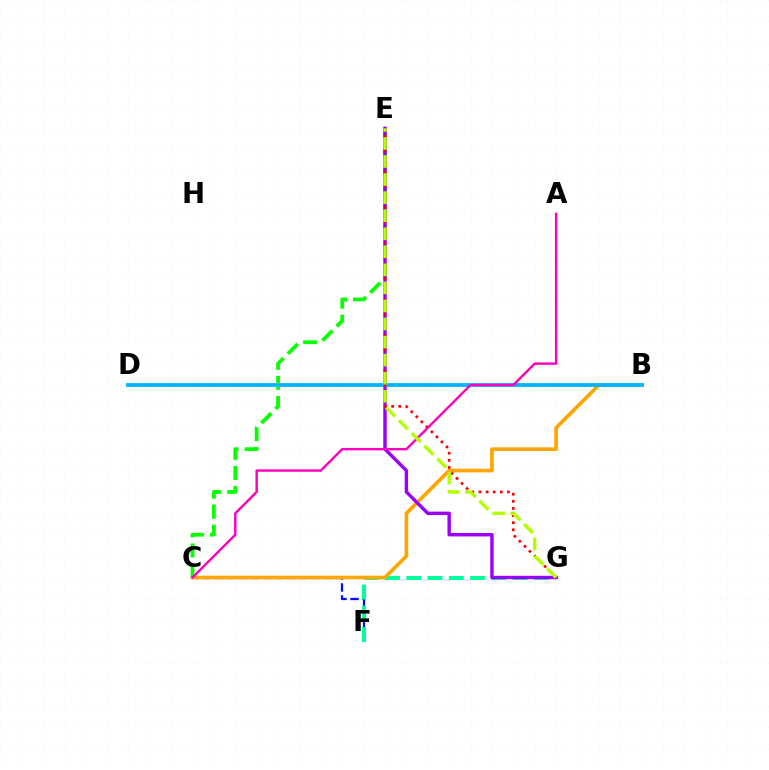{('C', 'F'): [{'color': '#0010ff', 'line_style': 'dashed', 'thickness': 1.64}], ('F', 'G'): [{'color': '#00ff9d', 'line_style': 'dashed', 'thickness': 2.89}], ('B', 'C'): [{'color': '#ffa500', 'line_style': 'solid', 'thickness': 2.64}], ('C', 'E'): [{'color': '#08ff00', 'line_style': 'dashed', 'thickness': 2.72}], ('E', 'G'): [{'color': '#9b00ff', 'line_style': 'solid', 'thickness': 2.46}, {'color': '#ff0000', 'line_style': 'dotted', 'thickness': 1.94}, {'color': '#b3ff00', 'line_style': 'dashed', 'thickness': 2.45}], ('B', 'D'): [{'color': '#00b5ff', 'line_style': 'solid', 'thickness': 2.72}], ('A', 'C'): [{'color': '#ff00bd', 'line_style': 'solid', 'thickness': 1.73}]}